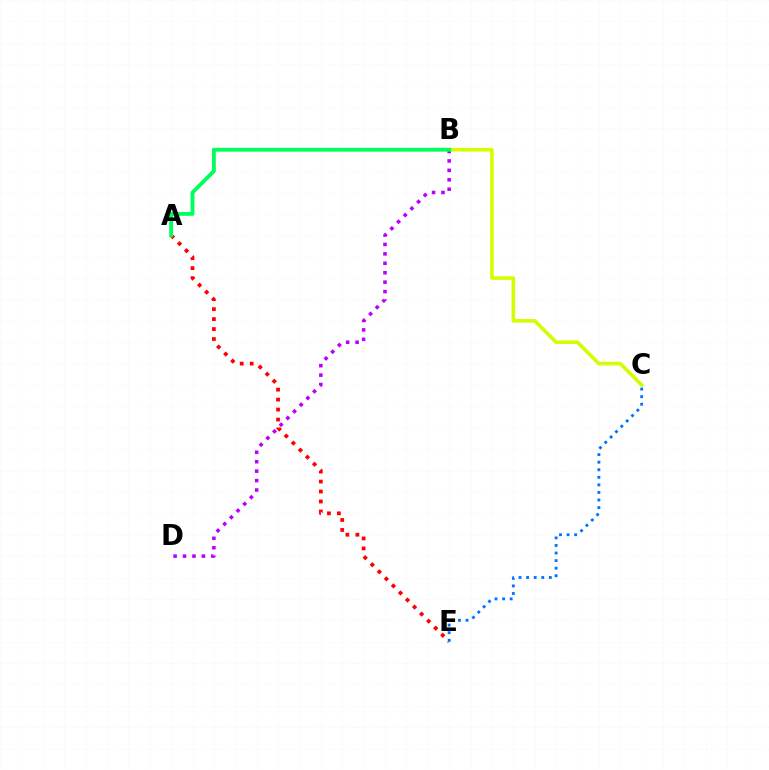{('A', 'E'): [{'color': '#ff0000', 'line_style': 'dotted', 'thickness': 2.71}], ('B', 'C'): [{'color': '#d1ff00', 'line_style': 'solid', 'thickness': 2.6}], ('C', 'E'): [{'color': '#0074ff', 'line_style': 'dotted', 'thickness': 2.06}], ('B', 'D'): [{'color': '#b900ff', 'line_style': 'dotted', 'thickness': 2.56}], ('A', 'B'): [{'color': '#00ff5c', 'line_style': 'solid', 'thickness': 2.77}]}